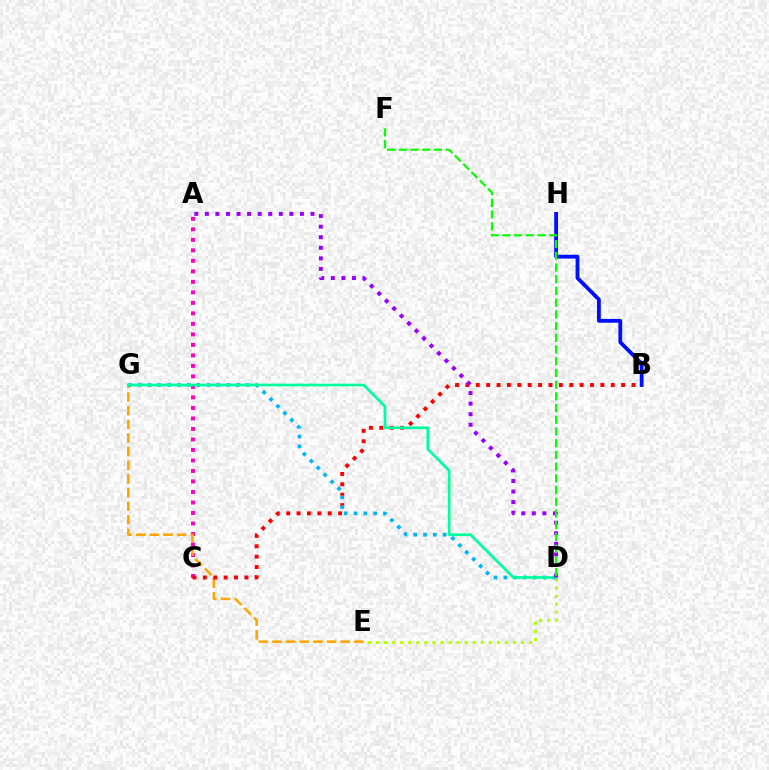{('A', 'C'): [{'color': '#ff00bd', 'line_style': 'dotted', 'thickness': 2.85}], ('E', 'G'): [{'color': '#ffa500', 'line_style': 'dashed', 'thickness': 1.85}], ('D', 'E'): [{'color': '#b3ff00', 'line_style': 'dotted', 'thickness': 2.19}], ('B', 'C'): [{'color': '#ff0000', 'line_style': 'dotted', 'thickness': 2.82}], ('D', 'G'): [{'color': '#00b5ff', 'line_style': 'dotted', 'thickness': 2.66}, {'color': '#00ff9d', 'line_style': 'solid', 'thickness': 1.93}], ('B', 'H'): [{'color': '#0010ff', 'line_style': 'solid', 'thickness': 2.75}], ('A', 'D'): [{'color': '#9b00ff', 'line_style': 'dotted', 'thickness': 2.87}], ('D', 'F'): [{'color': '#08ff00', 'line_style': 'dashed', 'thickness': 1.59}]}